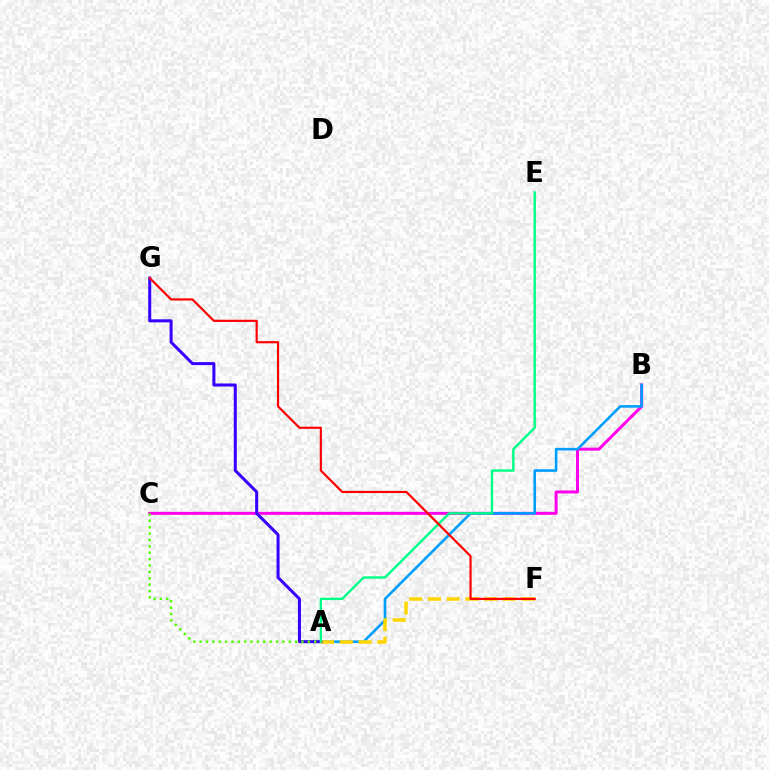{('B', 'C'): [{'color': '#ff00ed', 'line_style': 'solid', 'thickness': 2.15}], ('A', 'B'): [{'color': '#009eff', 'line_style': 'solid', 'thickness': 1.88}], ('A', 'F'): [{'color': '#ffd500', 'line_style': 'dashed', 'thickness': 2.54}], ('A', 'G'): [{'color': '#3700ff', 'line_style': 'solid', 'thickness': 2.18}], ('A', 'E'): [{'color': '#00ff86', 'line_style': 'solid', 'thickness': 1.71}], ('F', 'G'): [{'color': '#ff0000', 'line_style': 'solid', 'thickness': 1.56}], ('A', 'C'): [{'color': '#4fff00', 'line_style': 'dotted', 'thickness': 1.73}]}